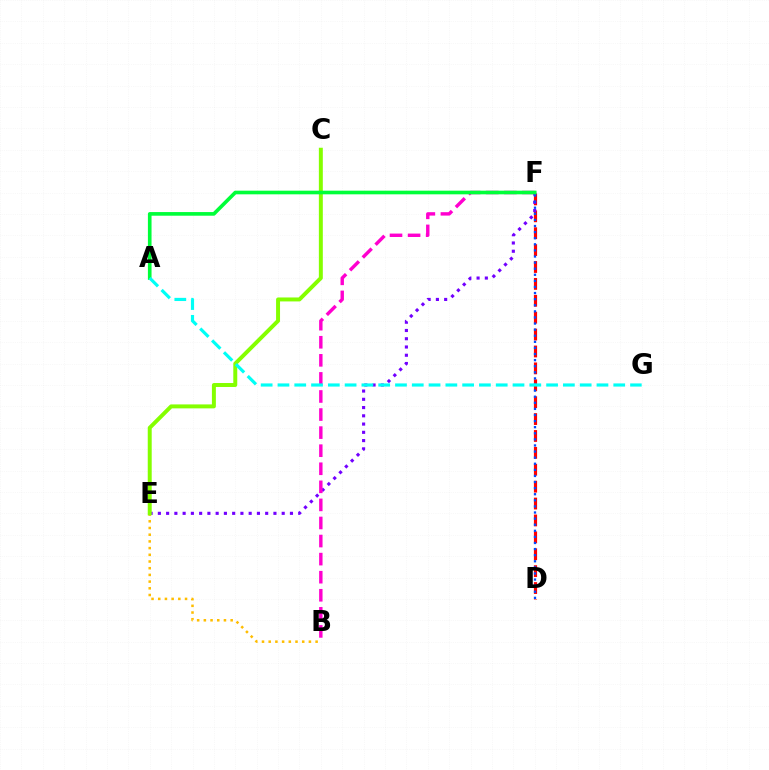{('D', 'F'): [{'color': '#ff0000', 'line_style': 'dashed', 'thickness': 2.3}, {'color': '#004bff', 'line_style': 'dotted', 'thickness': 1.66}], ('B', 'E'): [{'color': '#ffbd00', 'line_style': 'dotted', 'thickness': 1.82}], ('E', 'F'): [{'color': '#7200ff', 'line_style': 'dotted', 'thickness': 2.24}], ('B', 'F'): [{'color': '#ff00cf', 'line_style': 'dashed', 'thickness': 2.46}], ('C', 'E'): [{'color': '#84ff00', 'line_style': 'solid', 'thickness': 2.85}], ('A', 'F'): [{'color': '#00ff39', 'line_style': 'solid', 'thickness': 2.62}], ('A', 'G'): [{'color': '#00fff6', 'line_style': 'dashed', 'thickness': 2.28}]}